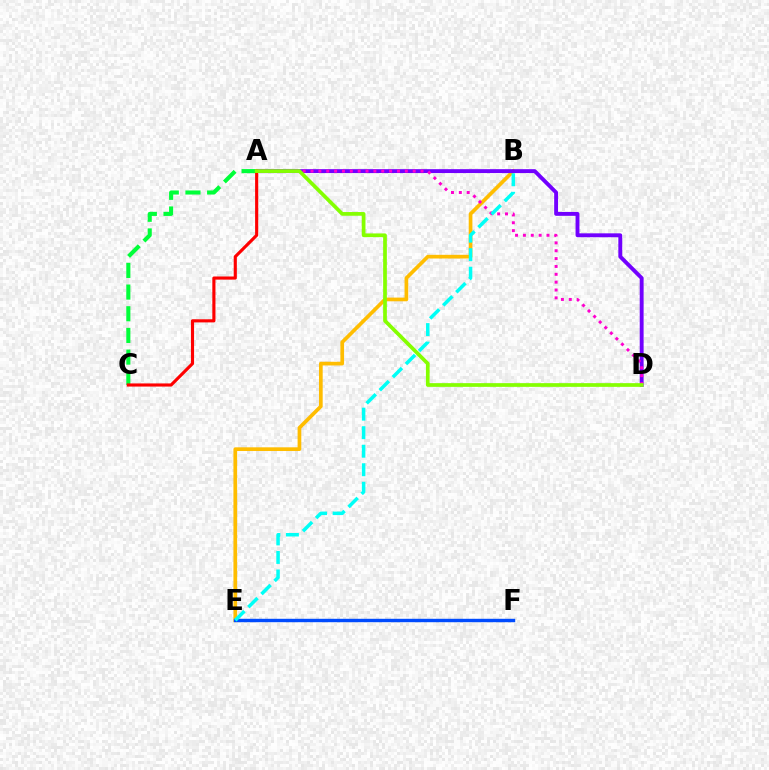{('B', 'E'): [{'color': '#ffbd00', 'line_style': 'solid', 'thickness': 2.66}, {'color': '#00fff6', 'line_style': 'dashed', 'thickness': 2.52}], ('A', 'D'): [{'color': '#7200ff', 'line_style': 'solid', 'thickness': 2.8}, {'color': '#ff00cf', 'line_style': 'dotted', 'thickness': 2.14}, {'color': '#84ff00', 'line_style': 'solid', 'thickness': 2.67}], ('E', 'F'): [{'color': '#004bff', 'line_style': 'solid', 'thickness': 2.46}], ('A', 'C'): [{'color': '#00ff39', 'line_style': 'dashed', 'thickness': 2.94}, {'color': '#ff0000', 'line_style': 'solid', 'thickness': 2.25}]}